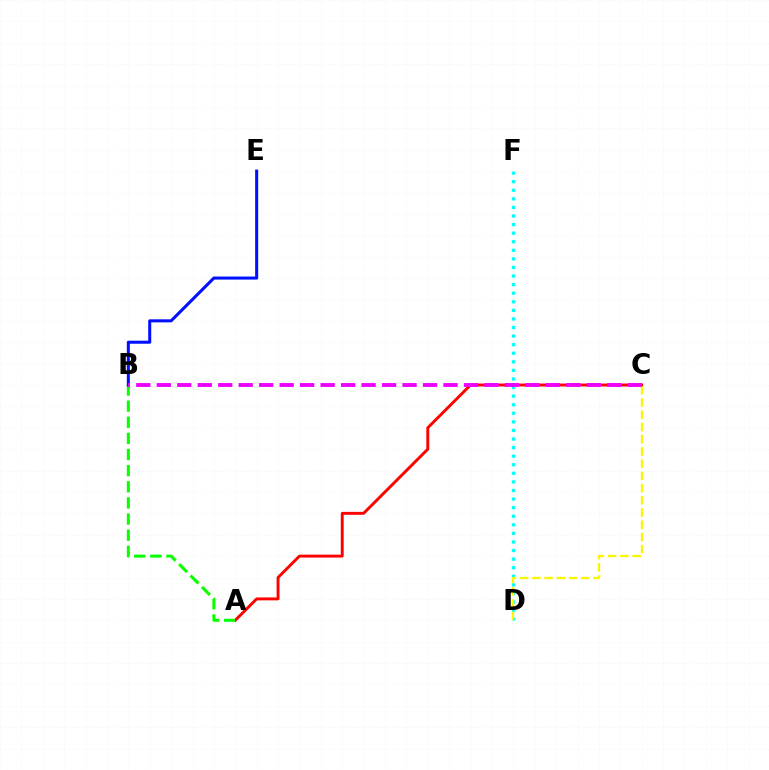{('A', 'C'): [{'color': '#ff0000', 'line_style': 'solid', 'thickness': 2.1}], ('D', 'F'): [{'color': '#00fff6', 'line_style': 'dotted', 'thickness': 2.33}], ('A', 'B'): [{'color': '#08ff00', 'line_style': 'dashed', 'thickness': 2.19}], ('B', 'E'): [{'color': '#0010ff', 'line_style': 'solid', 'thickness': 2.19}], ('C', 'D'): [{'color': '#fcf500', 'line_style': 'dashed', 'thickness': 1.66}], ('B', 'C'): [{'color': '#ee00ff', 'line_style': 'dashed', 'thickness': 2.78}]}